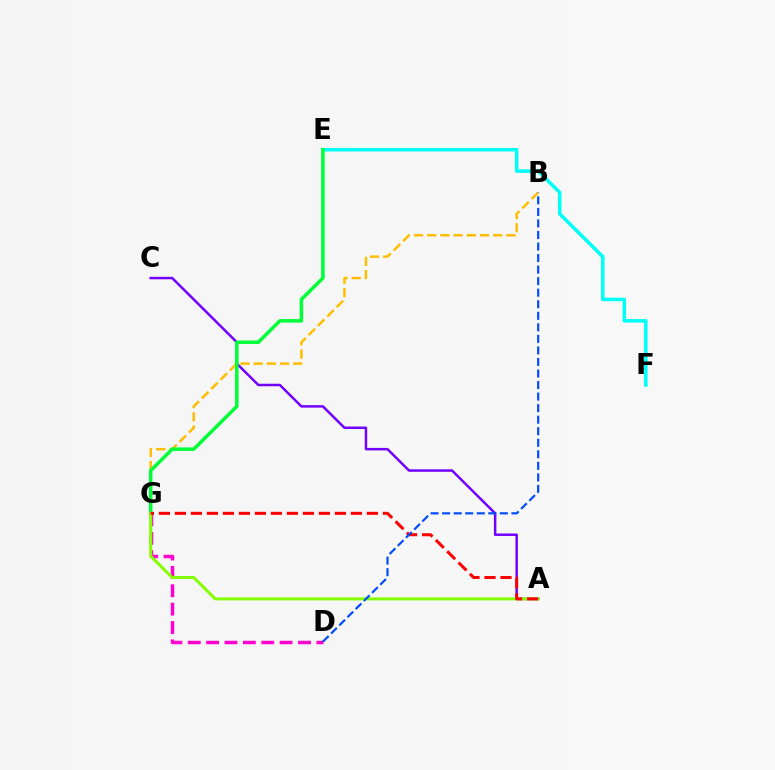{('A', 'C'): [{'color': '#7200ff', 'line_style': 'solid', 'thickness': 1.79}], ('E', 'F'): [{'color': '#00fff6', 'line_style': 'solid', 'thickness': 2.54}], ('B', 'G'): [{'color': '#ffbd00', 'line_style': 'dashed', 'thickness': 1.79}], ('E', 'G'): [{'color': '#00ff39', 'line_style': 'solid', 'thickness': 2.54}], ('D', 'G'): [{'color': '#ff00cf', 'line_style': 'dashed', 'thickness': 2.5}], ('A', 'G'): [{'color': '#84ff00', 'line_style': 'solid', 'thickness': 2.14}, {'color': '#ff0000', 'line_style': 'dashed', 'thickness': 2.17}], ('B', 'D'): [{'color': '#004bff', 'line_style': 'dashed', 'thickness': 1.57}]}